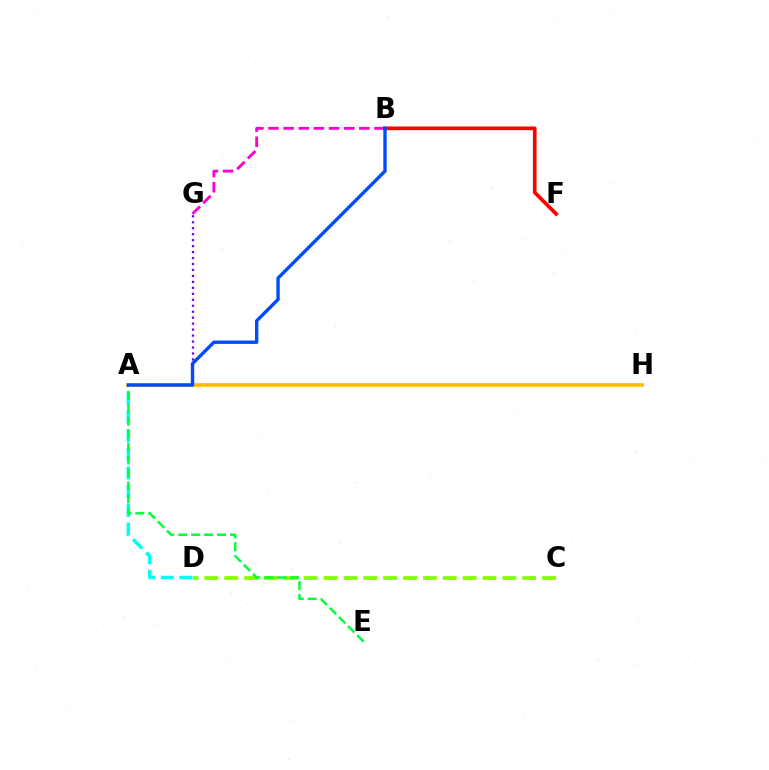{('A', 'G'): [{'color': '#7200ff', 'line_style': 'dotted', 'thickness': 1.62}], ('A', 'D'): [{'color': '#00fff6', 'line_style': 'dashed', 'thickness': 2.54}], ('C', 'D'): [{'color': '#84ff00', 'line_style': 'dashed', 'thickness': 2.7}], ('A', 'H'): [{'color': '#ffbd00', 'line_style': 'solid', 'thickness': 2.66}], ('B', 'G'): [{'color': '#ff00cf', 'line_style': 'dashed', 'thickness': 2.06}], ('B', 'F'): [{'color': '#ff0000', 'line_style': 'solid', 'thickness': 2.66}], ('A', 'E'): [{'color': '#00ff39', 'line_style': 'dashed', 'thickness': 1.76}], ('A', 'B'): [{'color': '#004bff', 'line_style': 'solid', 'thickness': 2.42}]}